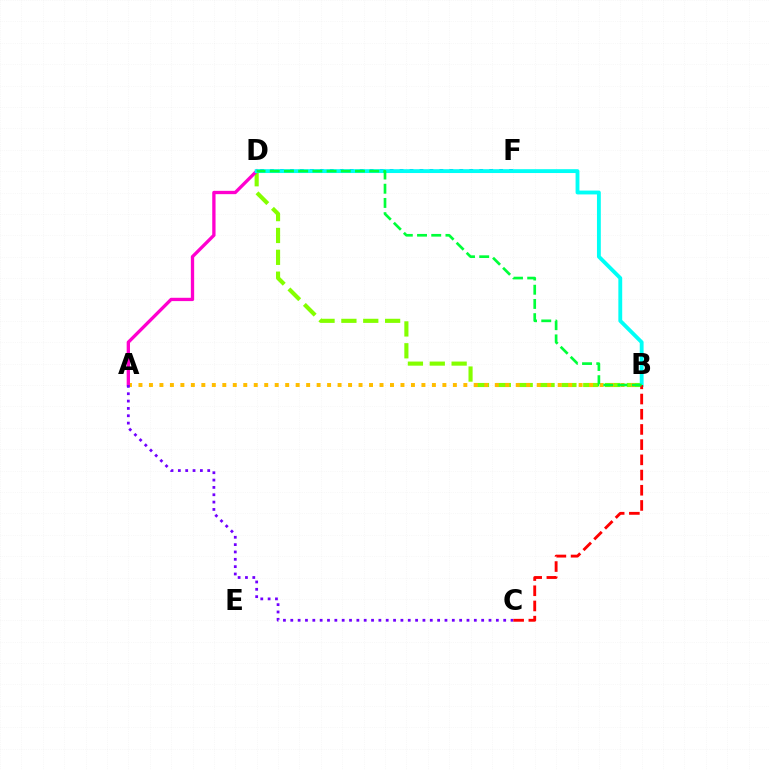{('B', 'D'): [{'color': '#84ff00', 'line_style': 'dashed', 'thickness': 2.97}, {'color': '#00fff6', 'line_style': 'solid', 'thickness': 2.77}, {'color': '#00ff39', 'line_style': 'dashed', 'thickness': 1.93}], ('A', 'B'): [{'color': '#ffbd00', 'line_style': 'dotted', 'thickness': 2.85}], ('D', 'F'): [{'color': '#004bff', 'line_style': 'dotted', 'thickness': 2.71}], ('A', 'D'): [{'color': '#ff00cf', 'line_style': 'solid', 'thickness': 2.38}], ('A', 'C'): [{'color': '#7200ff', 'line_style': 'dotted', 'thickness': 1.99}], ('B', 'C'): [{'color': '#ff0000', 'line_style': 'dashed', 'thickness': 2.06}]}